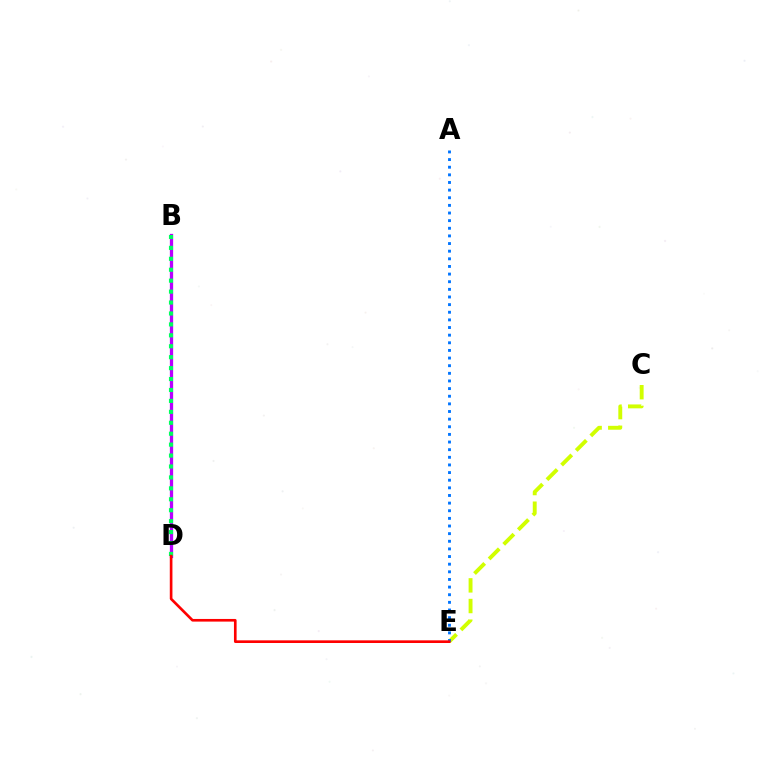{('C', 'E'): [{'color': '#d1ff00', 'line_style': 'dashed', 'thickness': 2.81}], ('A', 'E'): [{'color': '#0074ff', 'line_style': 'dotted', 'thickness': 2.07}], ('B', 'D'): [{'color': '#b900ff', 'line_style': 'solid', 'thickness': 2.36}, {'color': '#00ff5c', 'line_style': 'dotted', 'thickness': 2.97}], ('D', 'E'): [{'color': '#ff0000', 'line_style': 'solid', 'thickness': 1.91}]}